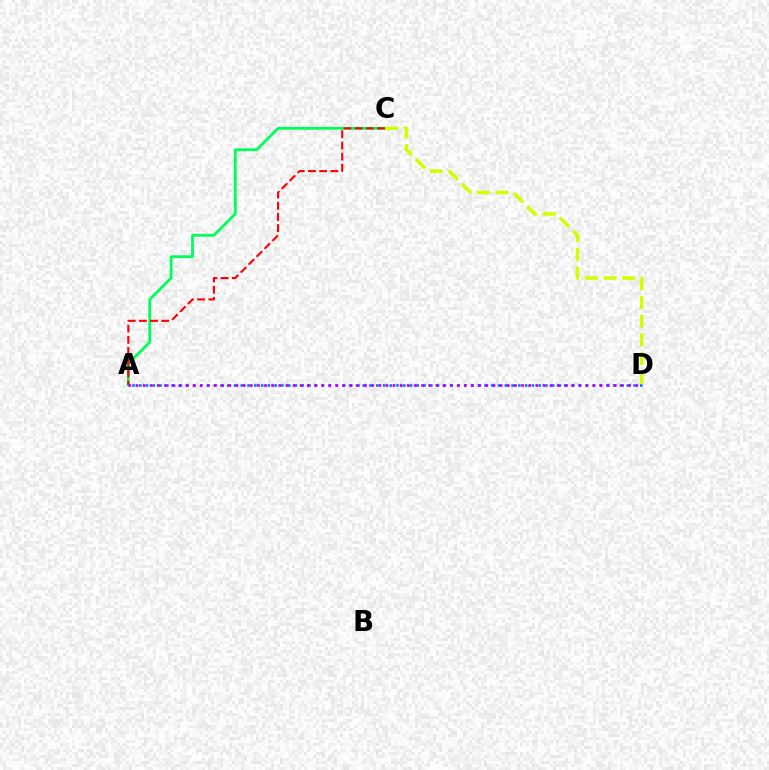{('A', 'C'): [{'color': '#00ff5c', 'line_style': 'solid', 'thickness': 2.01}, {'color': '#ff0000', 'line_style': 'dashed', 'thickness': 1.52}], ('A', 'D'): [{'color': '#0074ff', 'line_style': 'dotted', 'thickness': 1.84}, {'color': '#b900ff', 'line_style': 'dotted', 'thickness': 1.94}], ('C', 'D'): [{'color': '#d1ff00', 'line_style': 'dashed', 'thickness': 2.54}]}